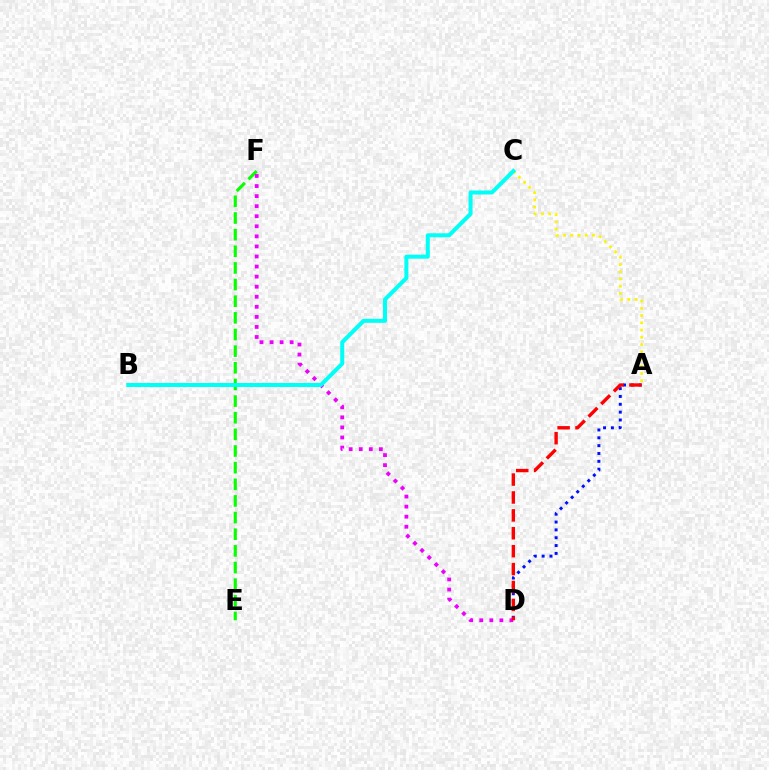{('E', 'F'): [{'color': '#08ff00', 'line_style': 'dashed', 'thickness': 2.26}], ('A', 'C'): [{'color': '#fcf500', 'line_style': 'dotted', 'thickness': 1.97}], ('D', 'F'): [{'color': '#ee00ff', 'line_style': 'dotted', 'thickness': 2.73}], ('A', 'D'): [{'color': '#0010ff', 'line_style': 'dotted', 'thickness': 2.13}, {'color': '#ff0000', 'line_style': 'dashed', 'thickness': 2.43}], ('B', 'C'): [{'color': '#00fff6', 'line_style': 'solid', 'thickness': 2.88}]}